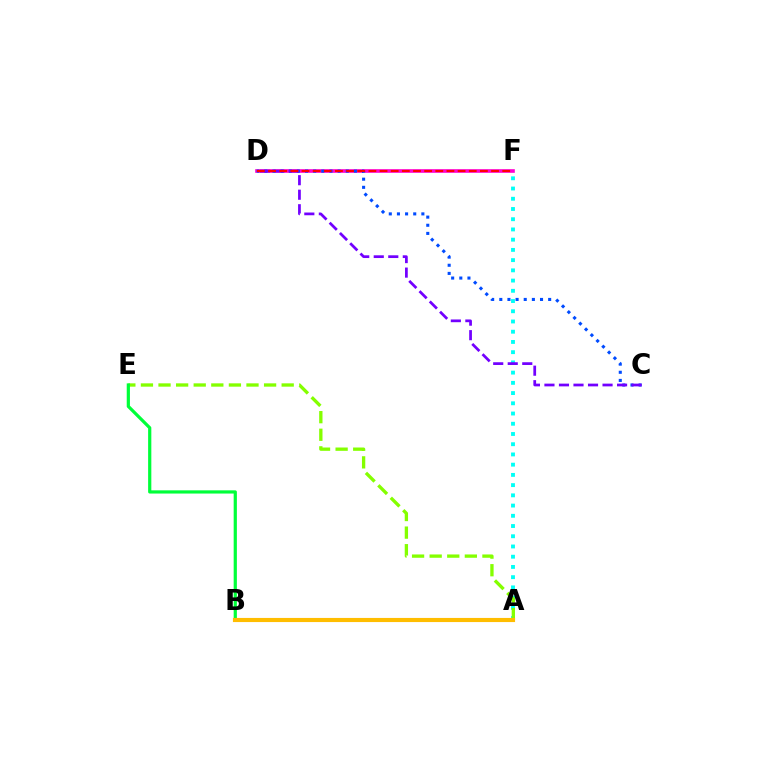{('A', 'F'): [{'color': '#00fff6', 'line_style': 'dotted', 'thickness': 2.78}], ('A', 'E'): [{'color': '#84ff00', 'line_style': 'dashed', 'thickness': 2.39}], ('D', 'F'): [{'color': '#ff00cf', 'line_style': 'solid', 'thickness': 2.61}, {'color': '#ff0000', 'line_style': 'dashed', 'thickness': 1.51}], ('C', 'D'): [{'color': '#004bff', 'line_style': 'dotted', 'thickness': 2.21}, {'color': '#7200ff', 'line_style': 'dashed', 'thickness': 1.97}], ('B', 'E'): [{'color': '#00ff39', 'line_style': 'solid', 'thickness': 2.31}], ('A', 'B'): [{'color': '#ffbd00', 'line_style': 'solid', 'thickness': 2.97}]}